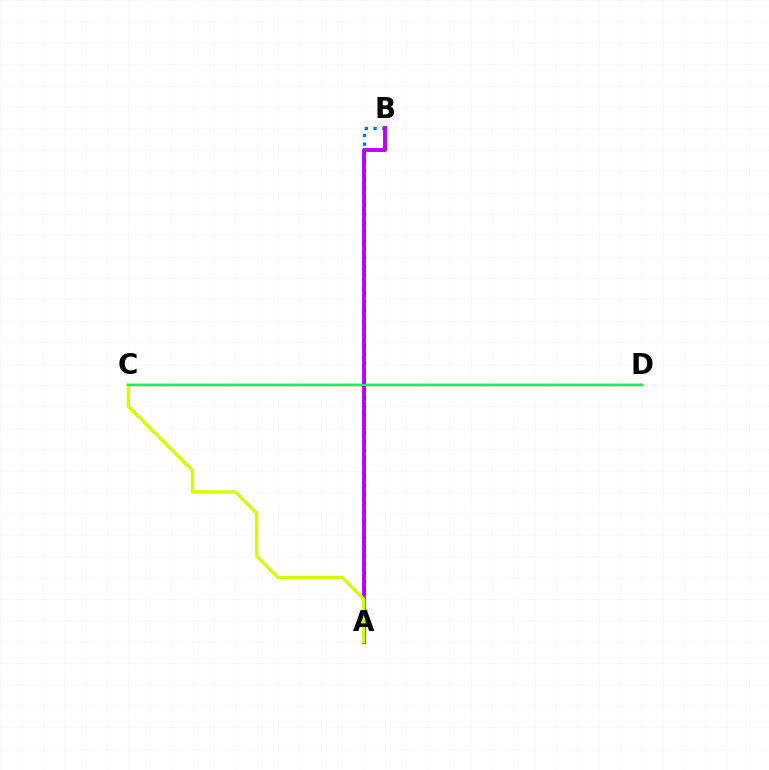{('A', 'B'): [{'color': '#0074ff', 'line_style': 'dotted', 'thickness': 2.38}, {'color': '#b900ff', 'line_style': 'solid', 'thickness': 2.79}], ('C', 'D'): [{'color': '#ff0000', 'line_style': 'solid', 'thickness': 1.71}, {'color': '#00ff5c', 'line_style': 'solid', 'thickness': 1.58}], ('A', 'C'): [{'color': '#d1ff00', 'line_style': 'solid', 'thickness': 2.31}]}